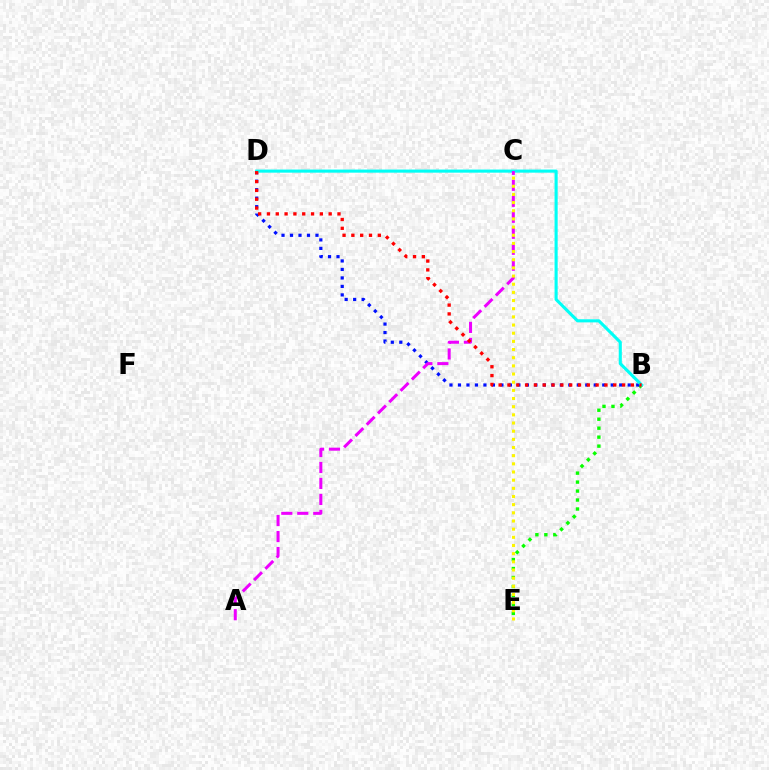{('B', 'E'): [{'color': '#08ff00', 'line_style': 'dotted', 'thickness': 2.44}], ('B', 'D'): [{'color': '#0010ff', 'line_style': 'dotted', 'thickness': 2.31}, {'color': '#00fff6', 'line_style': 'solid', 'thickness': 2.23}, {'color': '#ff0000', 'line_style': 'dotted', 'thickness': 2.4}], ('A', 'C'): [{'color': '#ee00ff', 'line_style': 'dashed', 'thickness': 2.17}], ('C', 'E'): [{'color': '#fcf500', 'line_style': 'dotted', 'thickness': 2.22}]}